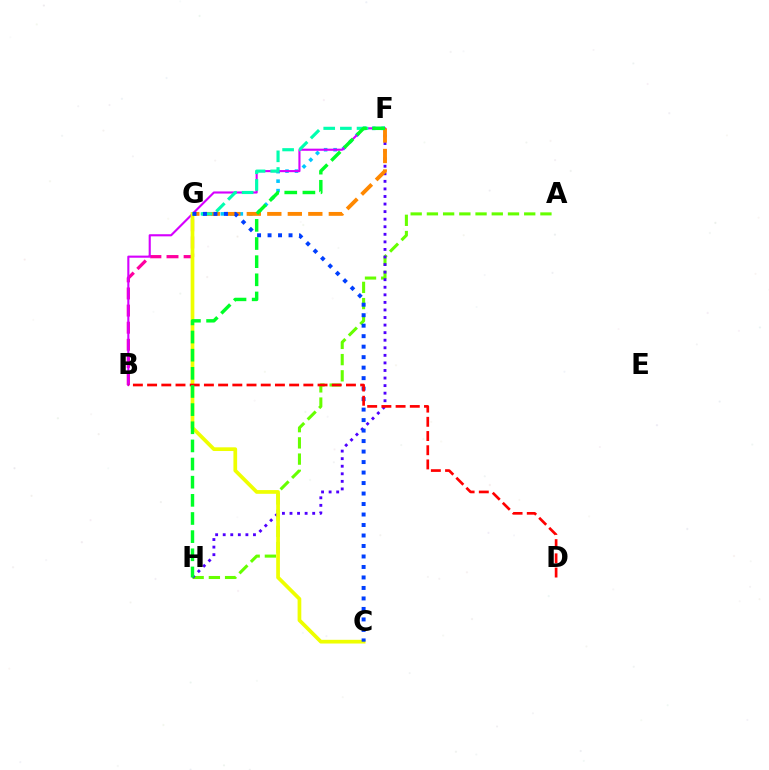{('F', 'G'): [{'color': '#00c7ff', 'line_style': 'dotted', 'thickness': 2.58}, {'color': '#ff8800', 'line_style': 'dashed', 'thickness': 2.79}, {'color': '#00ffaf', 'line_style': 'dashed', 'thickness': 2.26}], ('B', 'G'): [{'color': '#ff00a0', 'line_style': 'dashed', 'thickness': 2.32}], ('B', 'F'): [{'color': '#d600ff', 'line_style': 'solid', 'thickness': 1.53}], ('A', 'H'): [{'color': '#66ff00', 'line_style': 'dashed', 'thickness': 2.2}], ('F', 'H'): [{'color': '#4f00ff', 'line_style': 'dotted', 'thickness': 2.06}, {'color': '#00ff27', 'line_style': 'dashed', 'thickness': 2.46}], ('C', 'G'): [{'color': '#eeff00', 'line_style': 'solid', 'thickness': 2.67}, {'color': '#003fff', 'line_style': 'dotted', 'thickness': 2.85}], ('B', 'D'): [{'color': '#ff0000', 'line_style': 'dashed', 'thickness': 1.93}]}